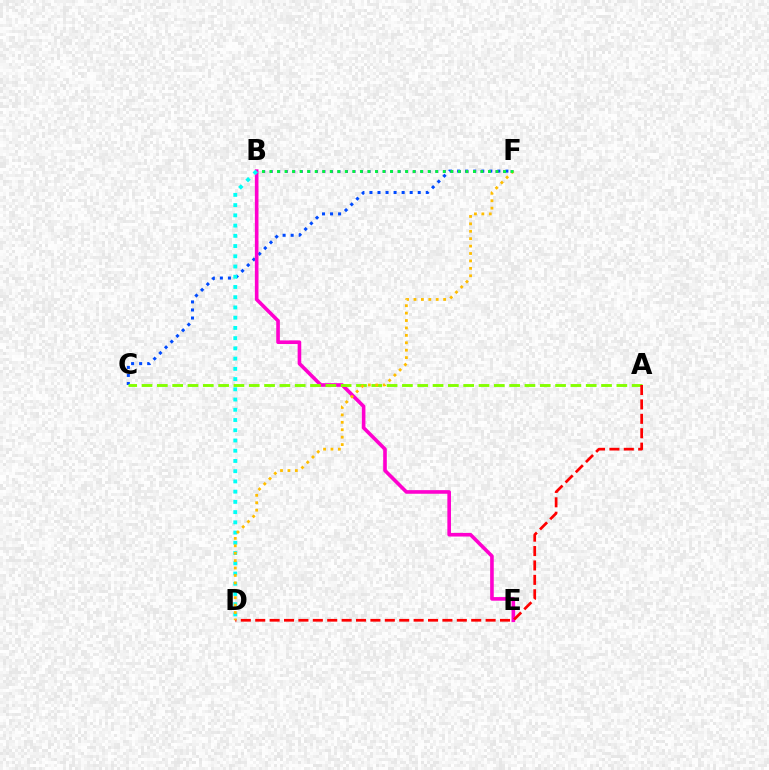{('C', 'F'): [{'color': '#004bff', 'line_style': 'dotted', 'thickness': 2.19}], ('B', 'E'): [{'color': '#ff00cf', 'line_style': 'solid', 'thickness': 2.6}], ('A', 'C'): [{'color': '#84ff00', 'line_style': 'dashed', 'thickness': 2.08}], ('B', 'F'): [{'color': '#7200ff', 'line_style': 'dotted', 'thickness': 2.04}, {'color': '#00ff39', 'line_style': 'dotted', 'thickness': 2.05}], ('B', 'D'): [{'color': '#00fff6', 'line_style': 'dotted', 'thickness': 2.78}], ('A', 'D'): [{'color': '#ff0000', 'line_style': 'dashed', 'thickness': 1.96}], ('D', 'F'): [{'color': '#ffbd00', 'line_style': 'dotted', 'thickness': 2.01}]}